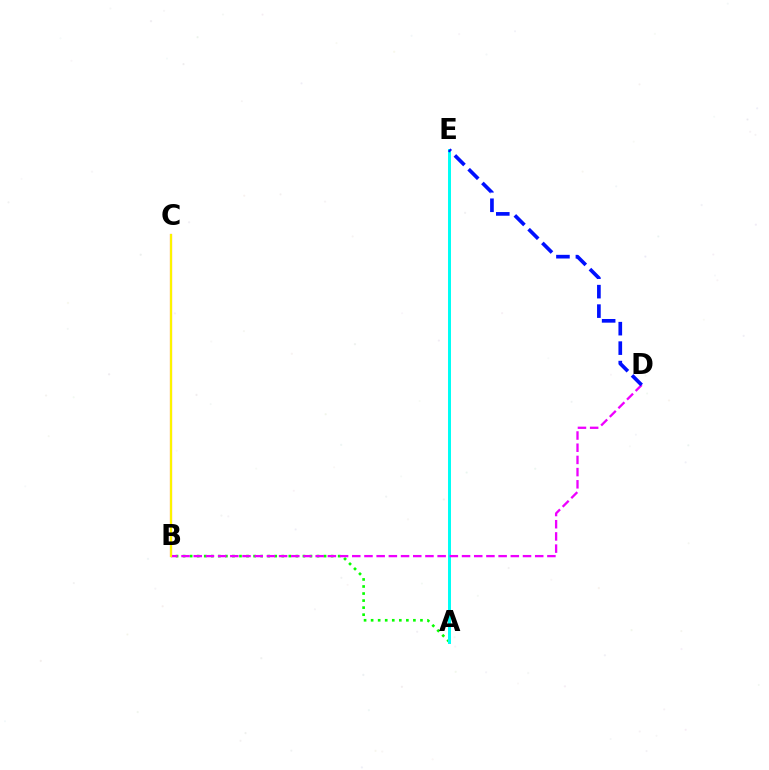{('A', 'B'): [{'color': '#08ff00', 'line_style': 'dotted', 'thickness': 1.92}], ('A', 'E'): [{'color': '#00fff6', 'line_style': 'solid', 'thickness': 2.14}], ('B', 'C'): [{'color': '#ff0000', 'line_style': 'solid', 'thickness': 1.53}, {'color': '#fcf500', 'line_style': 'solid', 'thickness': 1.52}], ('B', 'D'): [{'color': '#ee00ff', 'line_style': 'dashed', 'thickness': 1.66}], ('D', 'E'): [{'color': '#0010ff', 'line_style': 'dashed', 'thickness': 2.64}]}